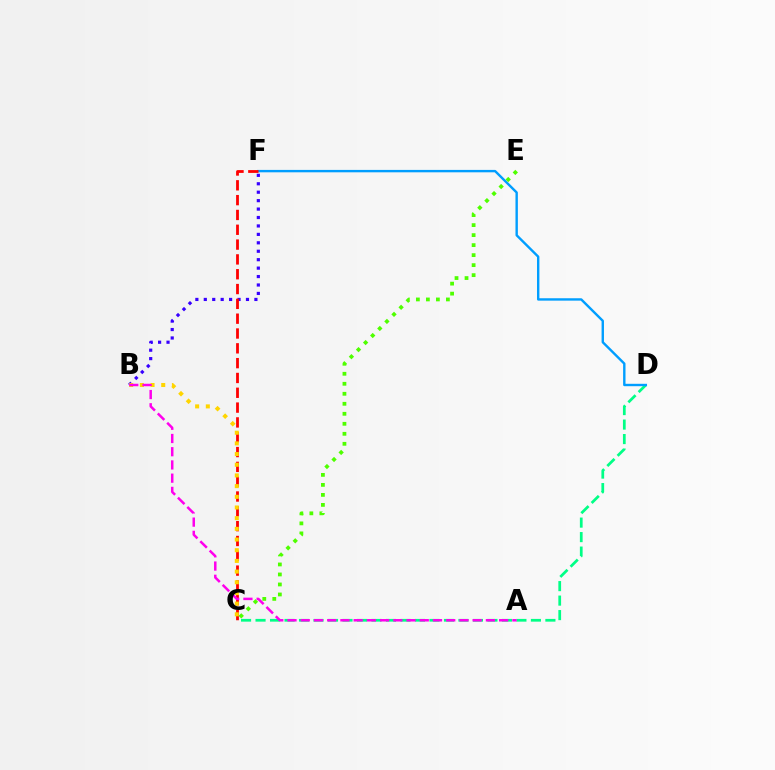{('C', 'D'): [{'color': '#00ff86', 'line_style': 'dashed', 'thickness': 1.97}], ('D', 'F'): [{'color': '#009eff', 'line_style': 'solid', 'thickness': 1.73}], ('B', 'F'): [{'color': '#3700ff', 'line_style': 'dotted', 'thickness': 2.29}], ('C', 'F'): [{'color': '#ff0000', 'line_style': 'dashed', 'thickness': 2.01}], ('C', 'E'): [{'color': '#4fff00', 'line_style': 'dotted', 'thickness': 2.72}], ('B', 'C'): [{'color': '#ffd500', 'line_style': 'dotted', 'thickness': 2.9}], ('A', 'B'): [{'color': '#ff00ed', 'line_style': 'dashed', 'thickness': 1.8}]}